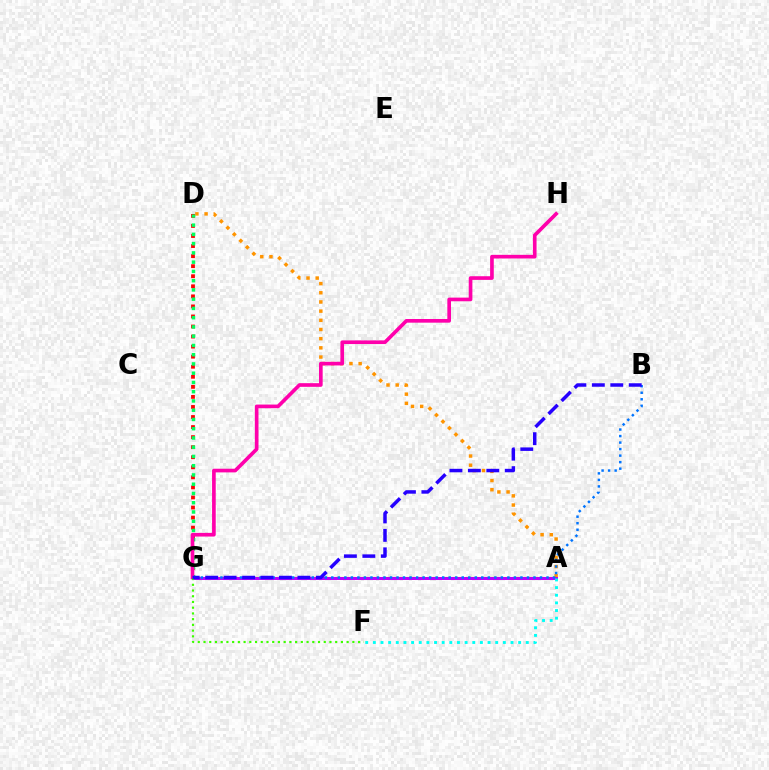{('A', 'D'): [{'color': '#ff9400', 'line_style': 'dotted', 'thickness': 2.49}], ('A', 'G'): [{'color': '#d1ff00', 'line_style': 'dashed', 'thickness': 1.6}, {'color': '#b900ff', 'line_style': 'solid', 'thickness': 2.15}], ('D', 'G'): [{'color': '#ff0000', 'line_style': 'dotted', 'thickness': 2.73}, {'color': '#00ff5c', 'line_style': 'dotted', 'thickness': 2.51}], ('B', 'G'): [{'color': '#0074ff', 'line_style': 'dotted', 'thickness': 1.77}, {'color': '#2500ff', 'line_style': 'dashed', 'thickness': 2.51}], ('G', 'H'): [{'color': '#ff00ac', 'line_style': 'solid', 'thickness': 2.64}], ('F', 'G'): [{'color': '#3dff00', 'line_style': 'dotted', 'thickness': 1.56}], ('A', 'F'): [{'color': '#00fff6', 'line_style': 'dotted', 'thickness': 2.08}]}